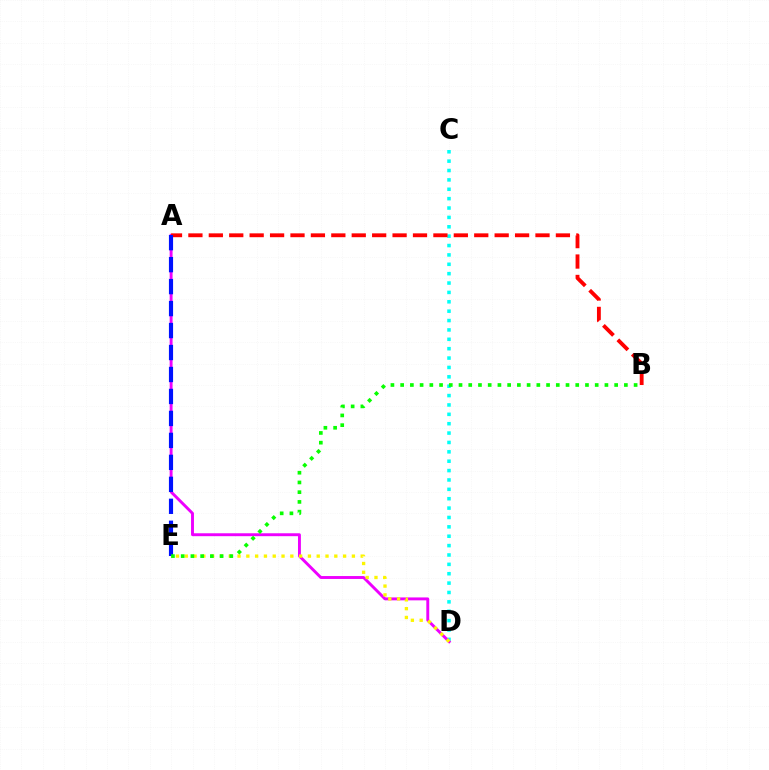{('C', 'D'): [{'color': '#00fff6', 'line_style': 'dotted', 'thickness': 2.55}], ('A', 'D'): [{'color': '#ee00ff', 'line_style': 'solid', 'thickness': 2.1}], ('A', 'B'): [{'color': '#ff0000', 'line_style': 'dashed', 'thickness': 2.77}], ('D', 'E'): [{'color': '#fcf500', 'line_style': 'dotted', 'thickness': 2.39}], ('A', 'E'): [{'color': '#0010ff', 'line_style': 'dashed', 'thickness': 2.98}], ('B', 'E'): [{'color': '#08ff00', 'line_style': 'dotted', 'thickness': 2.64}]}